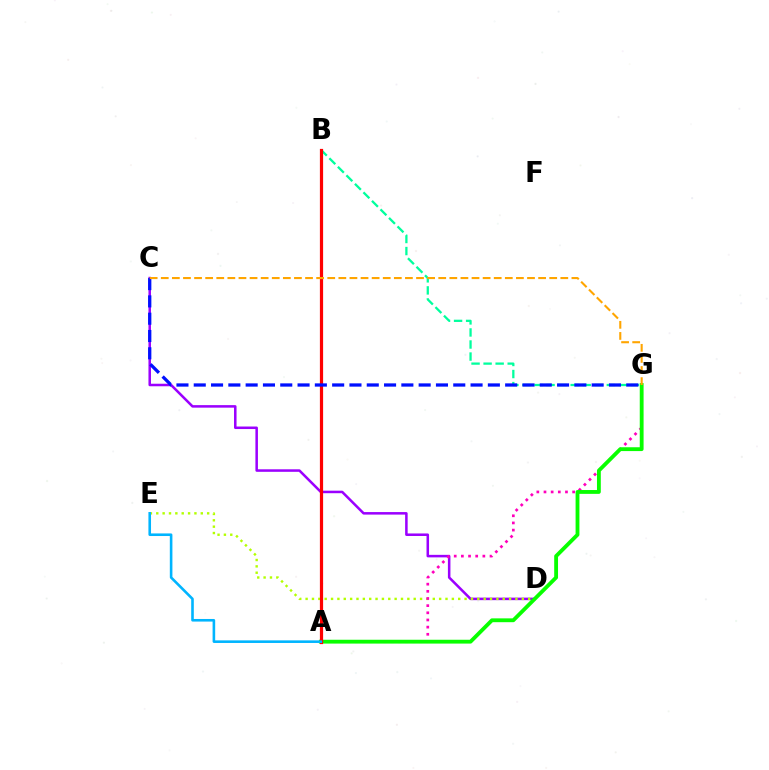{('C', 'D'): [{'color': '#9b00ff', 'line_style': 'solid', 'thickness': 1.82}], ('D', 'E'): [{'color': '#b3ff00', 'line_style': 'dotted', 'thickness': 1.73}], ('A', 'G'): [{'color': '#ff00bd', 'line_style': 'dotted', 'thickness': 1.95}, {'color': '#08ff00', 'line_style': 'solid', 'thickness': 2.76}], ('B', 'G'): [{'color': '#00ff9d', 'line_style': 'dashed', 'thickness': 1.64}], ('A', 'B'): [{'color': '#ff0000', 'line_style': 'solid', 'thickness': 2.31}], ('C', 'G'): [{'color': '#0010ff', 'line_style': 'dashed', 'thickness': 2.35}, {'color': '#ffa500', 'line_style': 'dashed', 'thickness': 1.51}], ('A', 'E'): [{'color': '#00b5ff', 'line_style': 'solid', 'thickness': 1.87}]}